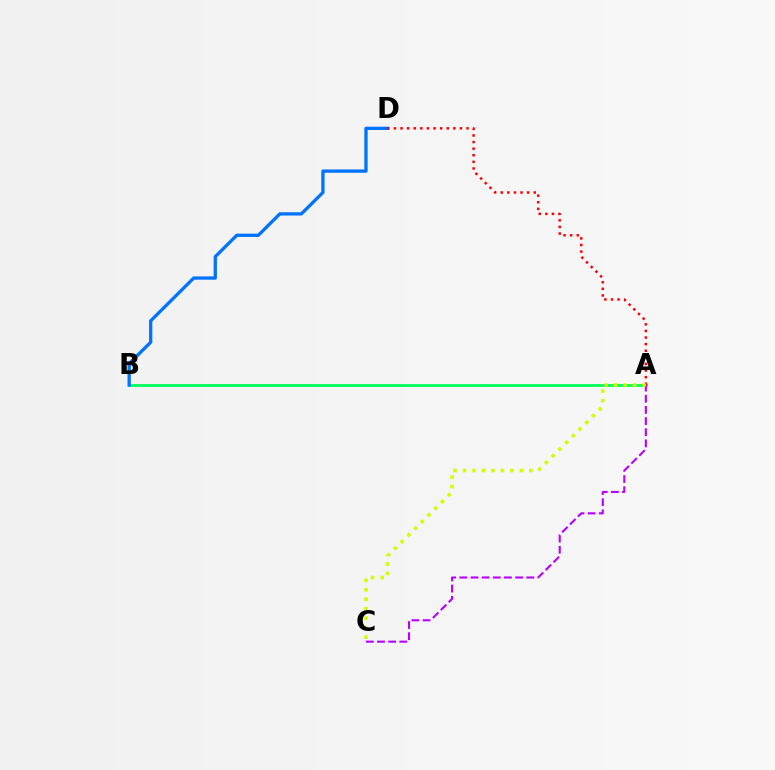{('A', 'B'): [{'color': '#00ff5c', 'line_style': 'solid', 'thickness': 2.02}], ('B', 'D'): [{'color': '#0074ff', 'line_style': 'solid', 'thickness': 2.37}], ('A', 'C'): [{'color': '#b900ff', 'line_style': 'dashed', 'thickness': 1.52}, {'color': '#d1ff00', 'line_style': 'dotted', 'thickness': 2.57}], ('A', 'D'): [{'color': '#ff0000', 'line_style': 'dotted', 'thickness': 1.79}]}